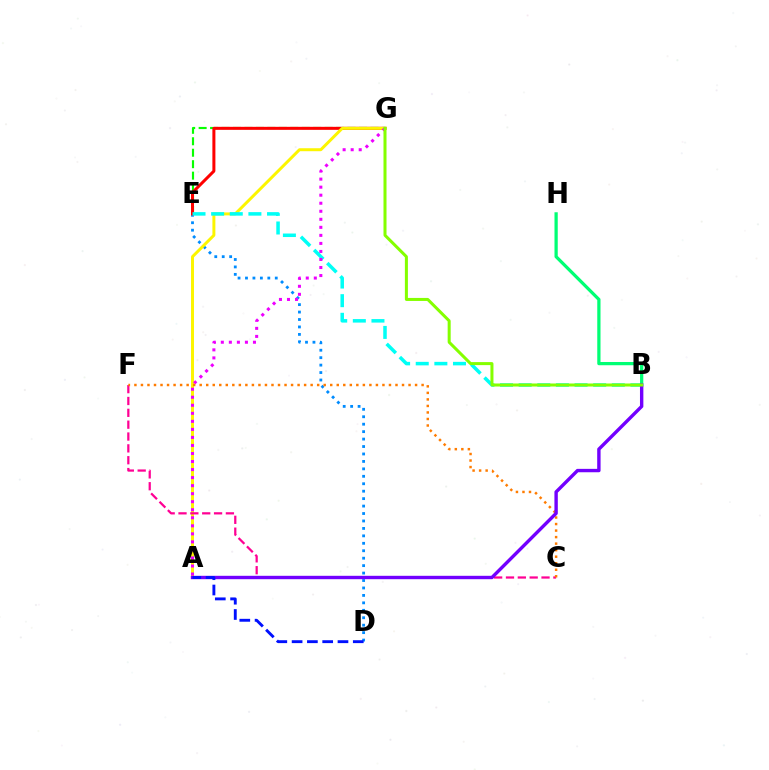{('E', 'G'): [{'color': '#08ff00', 'line_style': 'dashed', 'thickness': 1.56}, {'color': '#ff0000', 'line_style': 'solid', 'thickness': 2.17}], ('D', 'E'): [{'color': '#008cff', 'line_style': 'dotted', 'thickness': 2.02}], ('A', 'G'): [{'color': '#fcf500', 'line_style': 'solid', 'thickness': 2.14}, {'color': '#ee00ff', 'line_style': 'dotted', 'thickness': 2.18}], ('B', 'E'): [{'color': '#00fff6', 'line_style': 'dashed', 'thickness': 2.53}], ('B', 'H'): [{'color': '#00ff74', 'line_style': 'solid', 'thickness': 2.34}], ('C', 'F'): [{'color': '#ff0094', 'line_style': 'dashed', 'thickness': 1.61}, {'color': '#ff7c00', 'line_style': 'dotted', 'thickness': 1.77}], ('A', 'B'): [{'color': '#7200ff', 'line_style': 'solid', 'thickness': 2.44}], ('A', 'D'): [{'color': '#0010ff', 'line_style': 'dashed', 'thickness': 2.08}], ('B', 'G'): [{'color': '#84ff00', 'line_style': 'solid', 'thickness': 2.18}]}